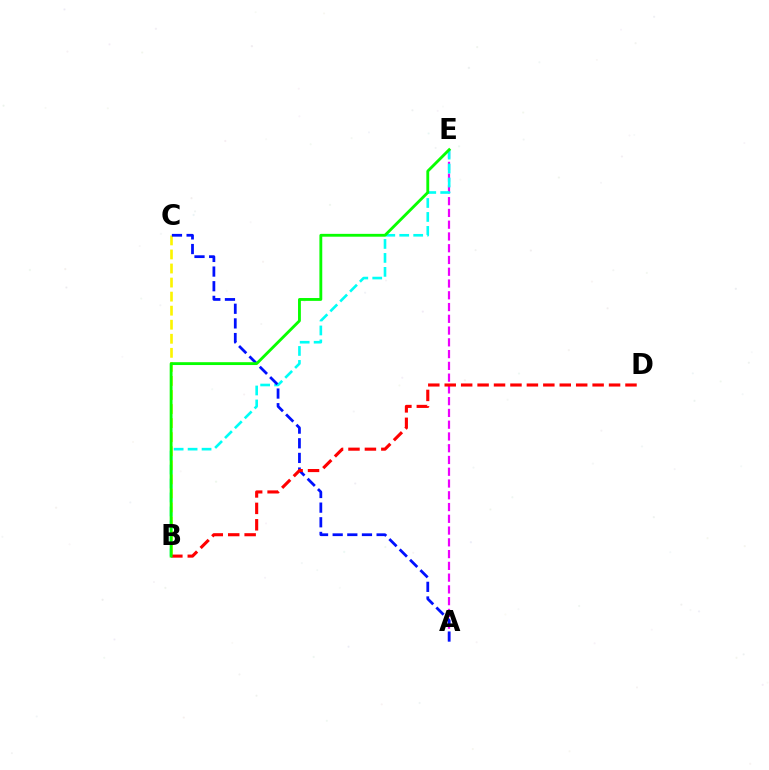{('A', 'E'): [{'color': '#ee00ff', 'line_style': 'dashed', 'thickness': 1.6}], ('B', 'E'): [{'color': '#00fff6', 'line_style': 'dashed', 'thickness': 1.9}, {'color': '#08ff00', 'line_style': 'solid', 'thickness': 2.05}], ('B', 'C'): [{'color': '#fcf500', 'line_style': 'dashed', 'thickness': 1.91}], ('A', 'C'): [{'color': '#0010ff', 'line_style': 'dashed', 'thickness': 1.99}], ('B', 'D'): [{'color': '#ff0000', 'line_style': 'dashed', 'thickness': 2.23}]}